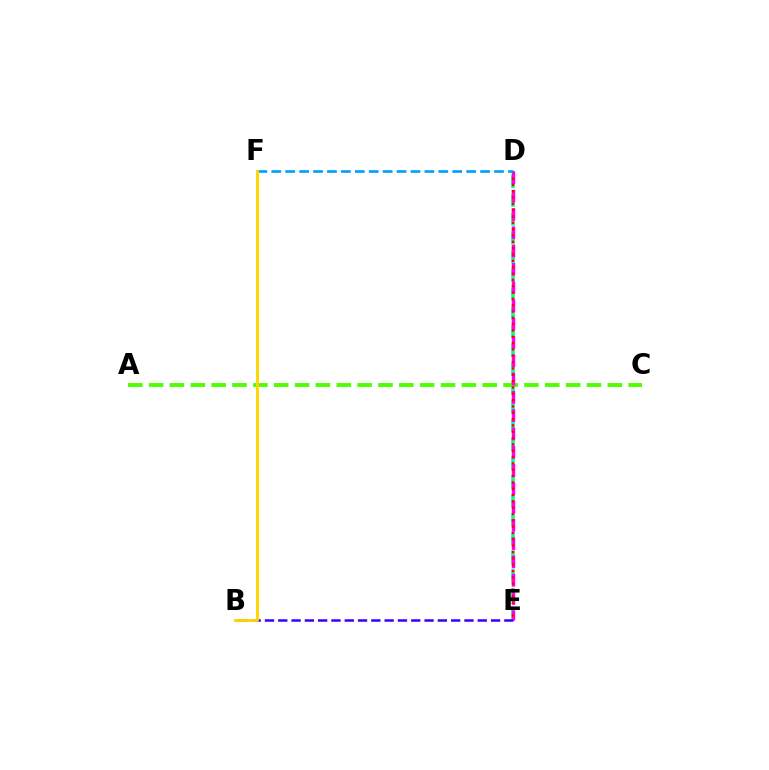{('D', 'E'): [{'color': '#00ff86', 'line_style': 'dashed', 'thickness': 2.55}, {'color': '#ff00ed', 'line_style': 'dashed', 'thickness': 2.48}, {'color': '#ff0000', 'line_style': 'dotted', 'thickness': 1.72}], ('A', 'C'): [{'color': '#4fff00', 'line_style': 'dashed', 'thickness': 2.83}], ('D', 'F'): [{'color': '#009eff', 'line_style': 'dashed', 'thickness': 1.89}], ('B', 'E'): [{'color': '#3700ff', 'line_style': 'dashed', 'thickness': 1.81}], ('B', 'F'): [{'color': '#ffd500', 'line_style': 'solid', 'thickness': 2.07}]}